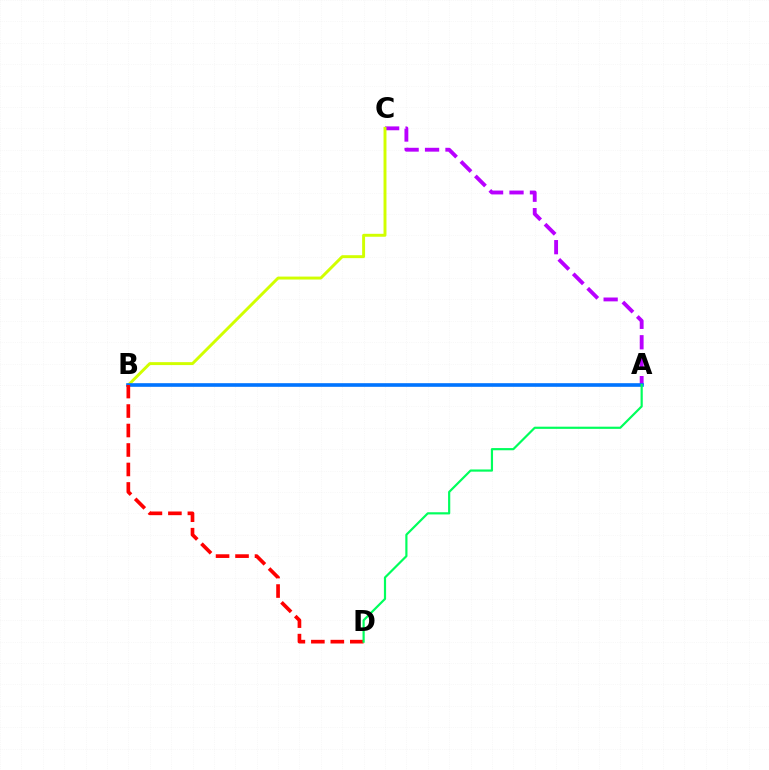{('A', 'C'): [{'color': '#b900ff', 'line_style': 'dashed', 'thickness': 2.78}], ('B', 'C'): [{'color': '#d1ff00', 'line_style': 'solid', 'thickness': 2.11}], ('A', 'B'): [{'color': '#0074ff', 'line_style': 'solid', 'thickness': 2.61}], ('B', 'D'): [{'color': '#ff0000', 'line_style': 'dashed', 'thickness': 2.65}], ('A', 'D'): [{'color': '#00ff5c', 'line_style': 'solid', 'thickness': 1.57}]}